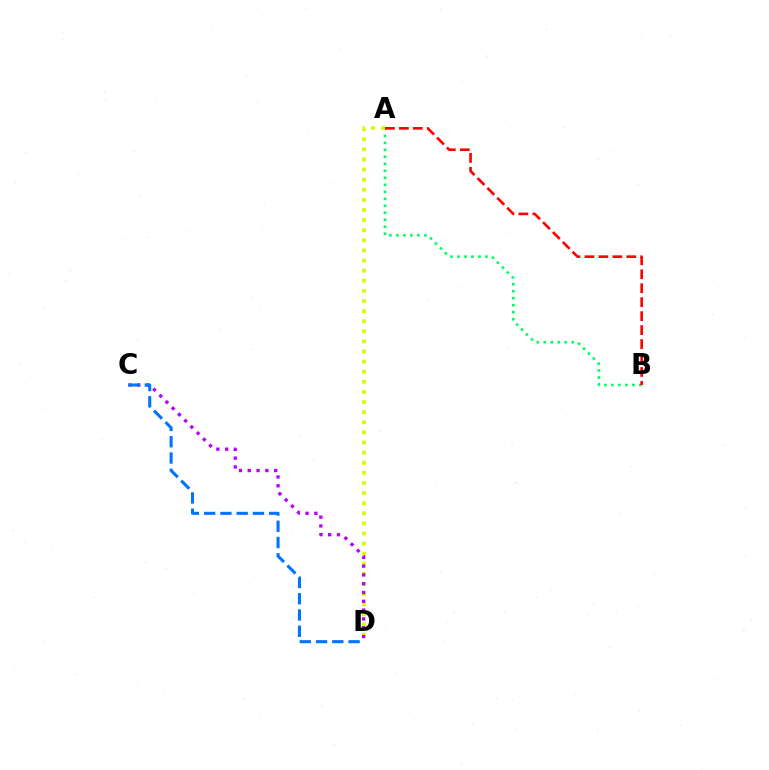{('A', 'B'): [{'color': '#00ff5c', 'line_style': 'dotted', 'thickness': 1.9}, {'color': '#ff0000', 'line_style': 'dashed', 'thickness': 1.9}], ('A', 'D'): [{'color': '#d1ff00', 'line_style': 'dotted', 'thickness': 2.75}], ('C', 'D'): [{'color': '#b900ff', 'line_style': 'dotted', 'thickness': 2.39}, {'color': '#0074ff', 'line_style': 'dashed', 'thickness': 2.21}]}